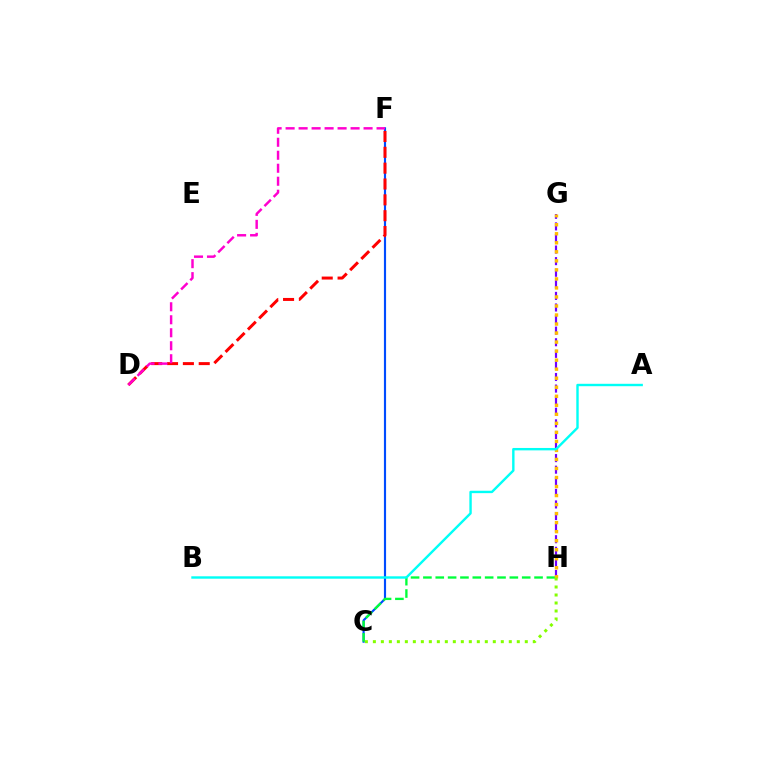{('C', 'F'): [{'color': '#004bff', 'line_style': 'solid', 'thickness': 1.55}], ('G', 'H'): [{'color': '#7200ff', 'line_style': 'dashed', 'thickness': 1.57}, {'color': '#ffbd00', 'line_style': 'dotted', 'thickness': 2.45}], ('D', 'F'): [{'color': '#ff0000', 'line_style': 'dashed', 'thickness': 2.15}, {'color': '#ff00cf', 'line_style': 'dashed', 'thickness': 1.77}], ('C', 'H'): [{'color': '#00ff39', 'line_style': 'dashed', 'thickness': 1.68}, {'color': '#84ff00', 'line_style': 'dotted', 'thickness': 2.17}], ('A', 'B'): [{'color': '#00fff6', 'line_style': 'solid', 'thickness': 1.73}]}